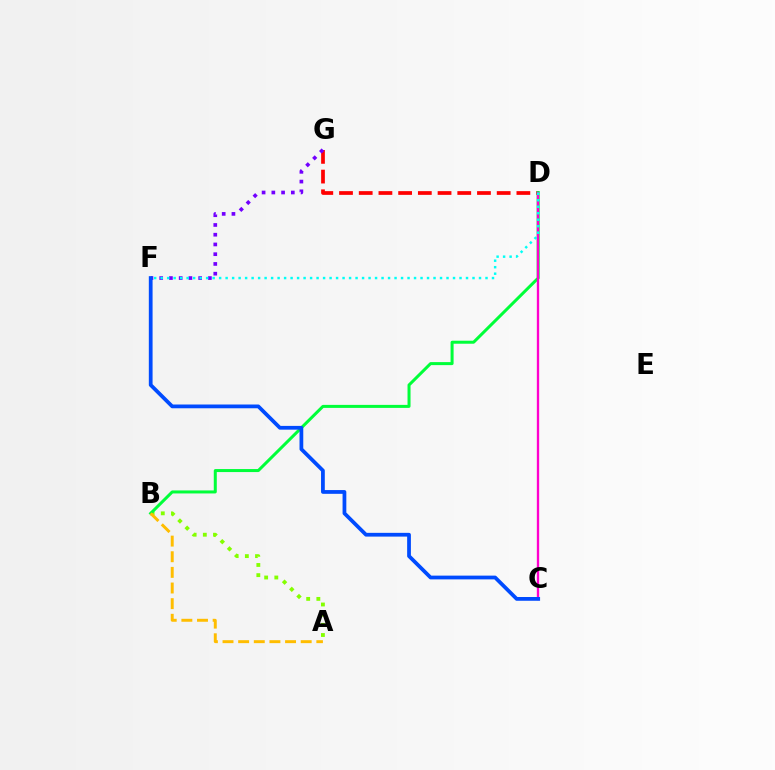{('A', 'B'): [{'color': '#84ff00', 'line_style': 'dotted', 'thickness': 2.76}, {'color': '#ffbd00', 'line_style': 'dashed', 'thickness': 2.12}], ('D', 'G'): [{'color': '#ff0000', 'line_style': 'dashed', 'thickness': 2.68}], ('B', 'D'): [{'color': '#00ff39', 'line_style': 'solid', 'thickness': 2.17}], ('F', 'G'): [{'color': '#7200ff', 'line_style': 'dotted', 'thickness': 2.65}], ('C', 'D'): [{'color': '#ff00cf', 'line_style': 'solid', 'thickness': 1.69}], ('C', 'F'): [{'color': '#004bff', 'line_style': 'solid', 'thickness': 2.71}], ('D', 'F'): [{'color': '#00fff6', 'line_style': 'dotted', 'thickness': 1.77}]}